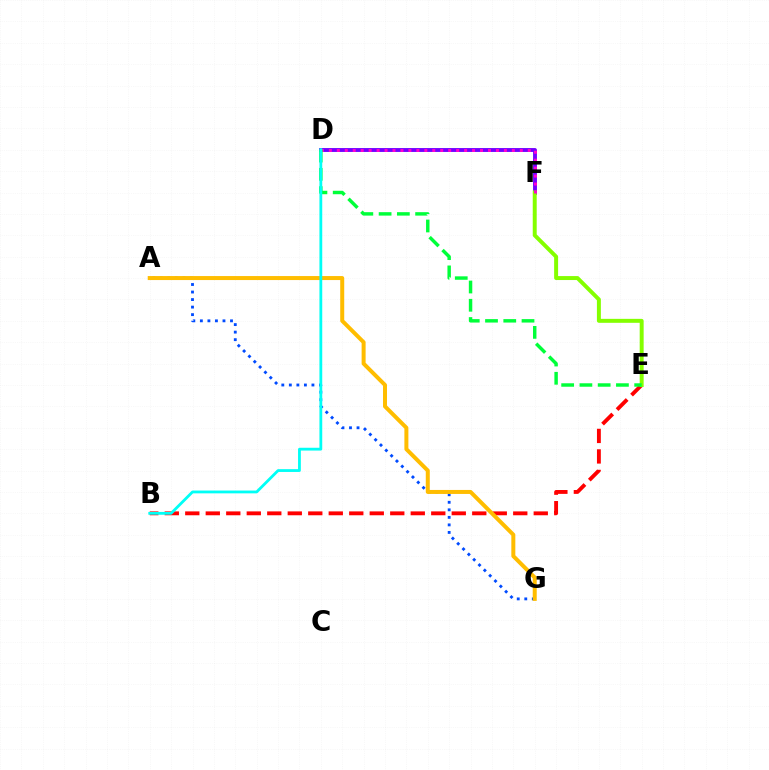{('A', 'G'): [{'color': '#004bff', 'line_style': 'dotted', 'thickness': 2.05}, {'color': '#ffbd00', 'line_style': 'solid', 'thickness': 2.88}], ('B', 'E'): [{'color': '#ff0000', 'line_style': 'dashed', 'thickness': 2.78}], ('D', 'F'): [{'color': '#7200ff', 'line_style': 'solid', 'thickness': 2.79}, {'color': '#ff00cf', 'line_style': 'dotted', 'thickness': 2.16}], ('E', 'F'): [{'color': '#84ff00', 'line_style': 'solid', 'thickness': 2.85}], ('D', 'E'): [{'color': '#00ff39', 'line_style': 'dashed', 'thickness': 2.48}], ('B', 'D'): [{'color': '#00fff6', 'line_style': 'solid', 'thickness': 2.02}]}